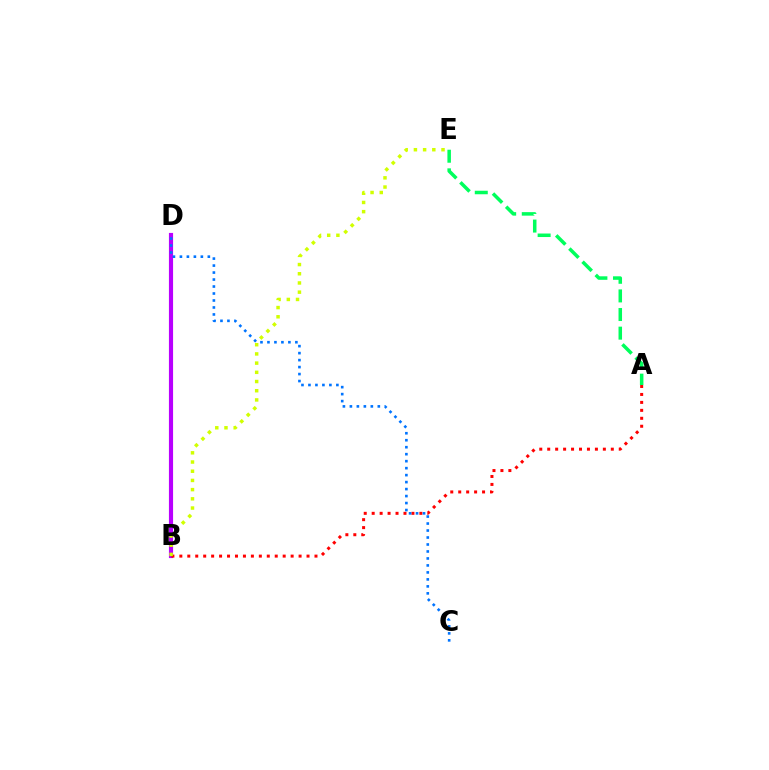{('B', 'D'): [{'color': '#b900ff', 'line_style': 'solid', 'thickness': 2.98}], ('A', 'B'): [{'color': '#ff0000', 'line_style': 'dotted', 'thickness': 2.16}], ('C', 'D'): [{'color': '#0074ff', 'line_style': 'dotted', 'thickness': 1.9}], ('B', 'E'): [{'color': '#d1ff00', 'line_style': 'dotted', 'thickness': 2.5}], ('A', 'E'): [{'color': '#00ff5c', 'line_style': 'dashed', 'thickness': 2.53}]}